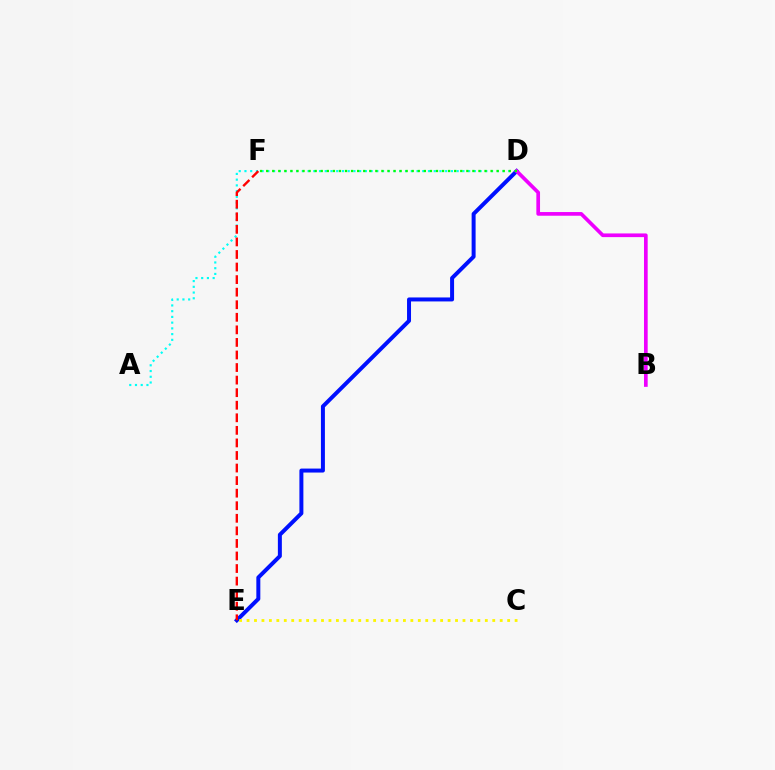{('A', 'D'): [{'color': '#00fff6', 'line_style': 'dotted', 'thickness': 1.56}], ('D', 'E'): [{'color': '#0010ff', 'line_style': 'solid', 'thickness': 2.87}], ('B', 'D'): [{'color': '#ee00ff', 'line_style': 'solid', 'thickness': 2.65}], ('C', 'E'): [{'color': '#fcf500', 'line_style': 'dotted', 'thickness': 2.02}], ('D', 'F'): [{'color': '#08ff00', 'line_style': 'dotted', 'thickness': 1.65}], ('E', 'F'): [{'color': '#ff0000', 'line_style': 'dashed', 'thickness': 1.71}]}